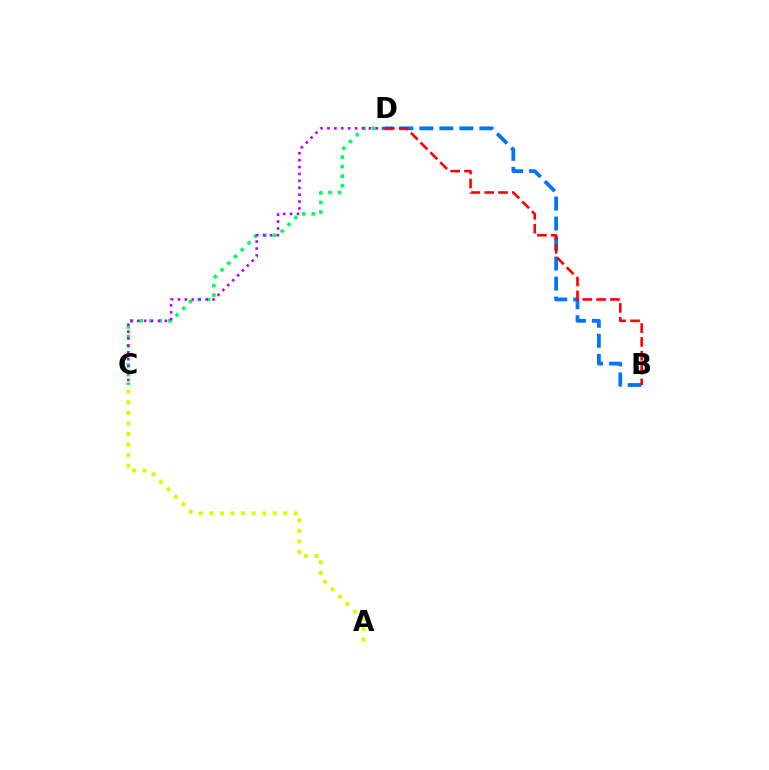{('C', 'D'): [{'color': '#00ff5c', 'line_style': 'dotted', 'thickness': 2.59}, {'color': '#b900ff', 'line_style': 'dotted', 'thickness': 1.88}], ('B', 'D'): [{'color': '#0074ff', 'line_style': 'dashed', 'thickness': 2.72}, {'color': '#ff0000', 'line_style': 'dashed', 'thickness': 1.88}], ('A', 'C'): [{'color': '#d1ff00', 'line_style': 'dotted', 'thickness': 2.87}]}